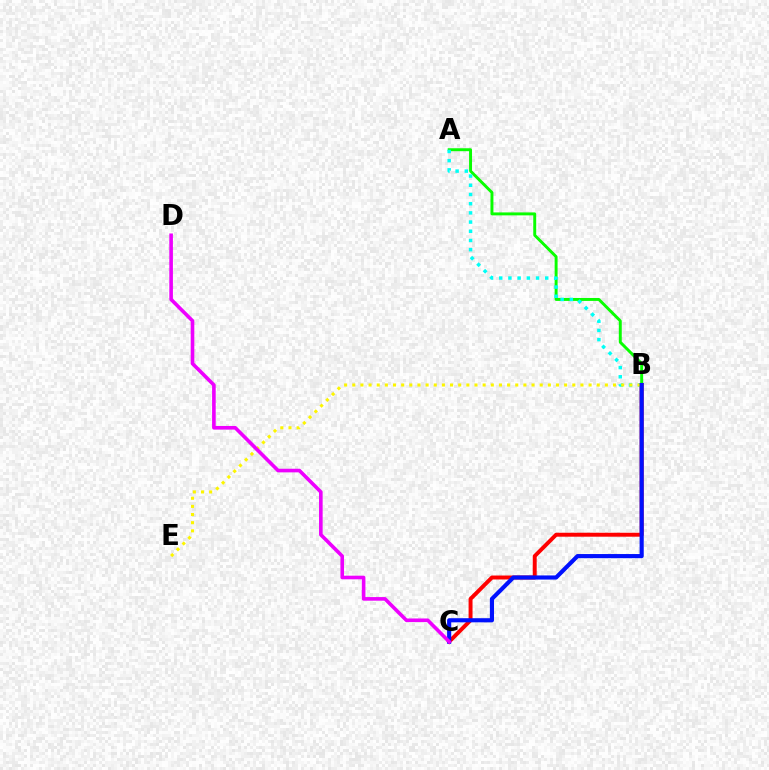{('A', 'B'): [{'color': '#08ff00', 'line_style': 'solid', 'thickness': 2.12}, {'color': '#00fff6', 'line_style': 'dotted', 'thickness': 2.5}], ('B', 'C'): [{'color': '#ff0000', 'line_style': 'solid', 'thickness': 2.84}, {'color': '#0010ff', 'line_style': 'solid', 'thickness': 2.98}], ('B', 'E'): [{'color': '#fcf500', 'line_style': 'dotted', 'thickness': 2.21}], ('C', 'D'): [{'color': '#ee00ff', 'line_style': 'solid', 'thickness': 2.6}]}